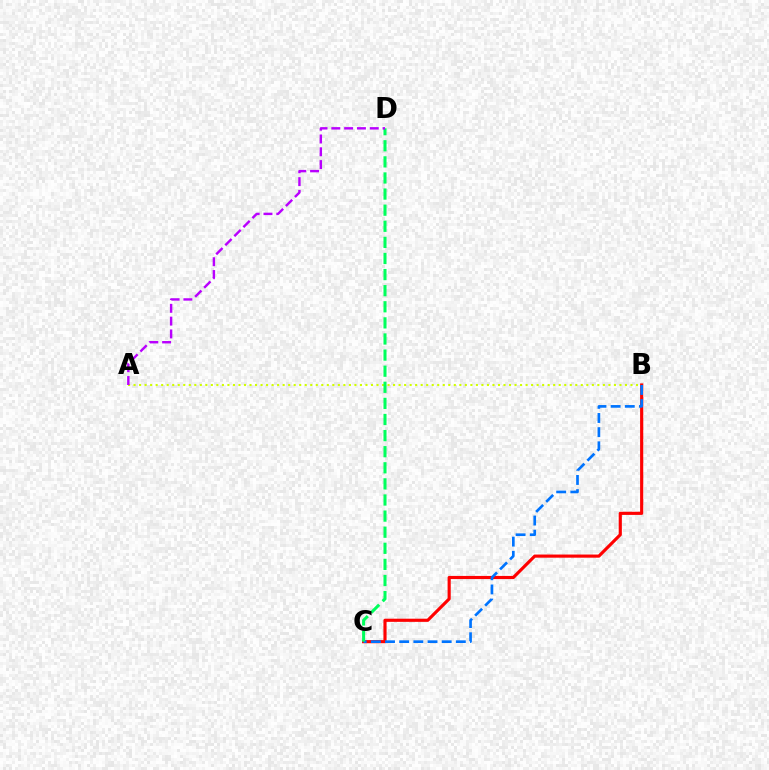{('A', 'B'): [{'color': '#d1ff00', 'line_style': 'dotted', 'thickness': 1.5}], ('B', 'C'): [{'color': '#ff0000', 'line_style': 'solid', 'thickness': 2.27}, {'color': '#0074ff', 'line_style': 'dashed', 'thickness': 1.92}], ('C', 'D'): [{'color': '#00ff5c', 'line_style': 'dashed', 'thickness': 2.19}], ('A', 'D'): [{'color': '#b900ff', 'line_style': 'dashed', 'thickness': 1.74}]}